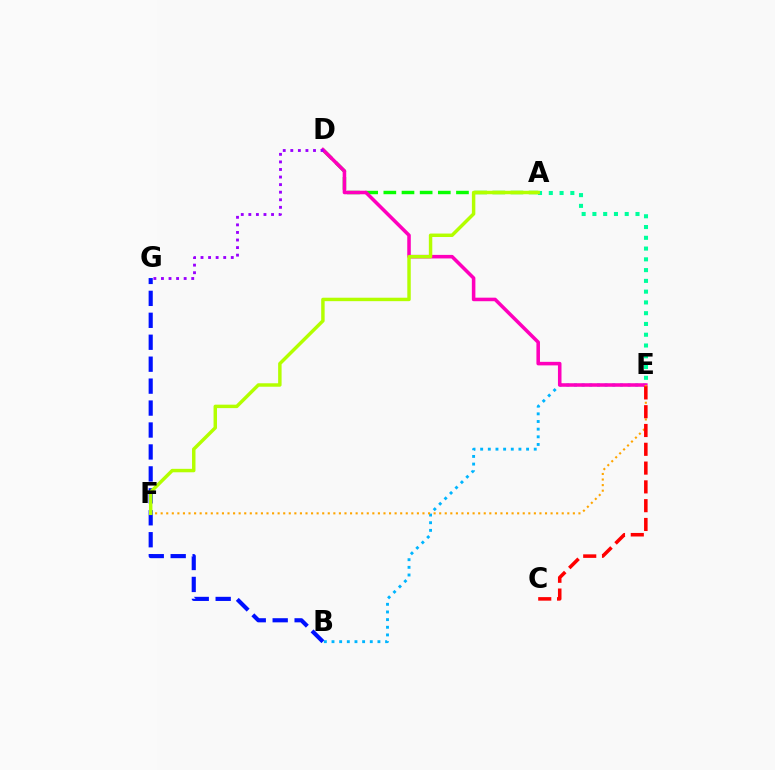{('B', 'E'): [{'color': '#00b5ff', 'line_style': 'dotted', 'thickness': 2.08}], ('A', 'D'): [{'color': '#08ff00', 'line_style': 'dashed', 'thickness': 2.47}], ('D', 'E'): [{'color': '#ff00bd', 'line_style': 'solid', 'thickness': 2.55}], ('E', 'F'): [{'color': '#ffa500', 'line_style': 'dotted', 'thickness': 1.51}], ('A', 'E'): [{'color': '#00ff9d', 'line_style': 'dotted', 'thickness': 2.93}], ('C', 'E'): [{'color': '#ff0000', 'line_style': 'dashed', 'thickness': 2.55}], ('B', 'G'): [{'color': '#0010ff', 'line_style': 'dashed', 'thickness': 2.98}], ('D', 'G'): [{'color': '#9b00ff', 'line_style': 'dotted', 'thickness': 2.06}], ('A', 'F'): [{'color': '#b3ff00', 'line_style': 'solid', 'thickness': 2.48}]}